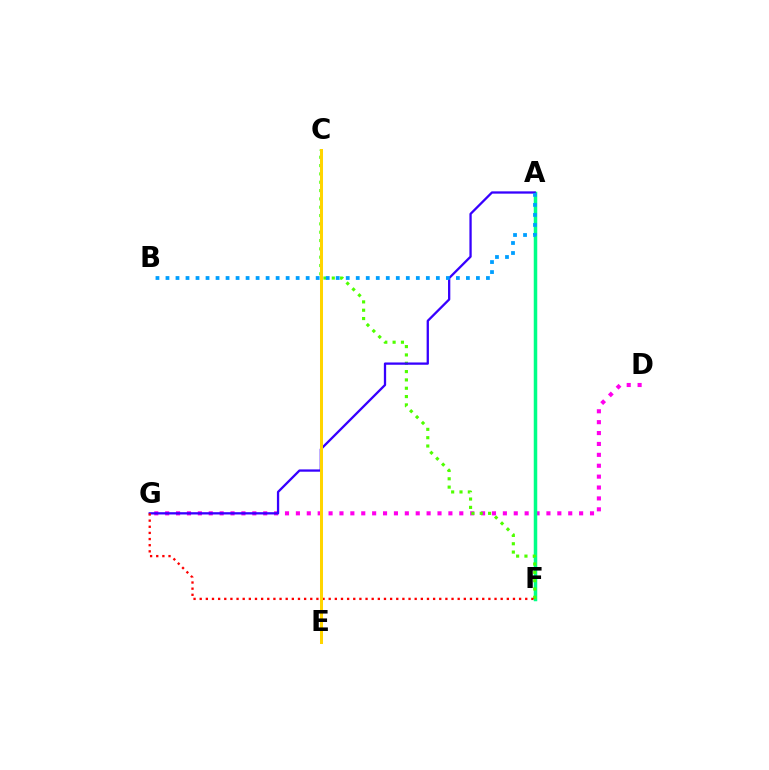{('D', 'G'): [{'color': '#ff00ed', 'line_style': 'dotted', 'thickness': 2.96}], ('A', 'F'): [{'color': '#00ff86', 'line_style': 'solid', 'thickness': 2.52}], ('C', 'F'): [{'color': '#4fff00', 'line_style': 'dotted', 'thickness': 2.26}], ('A', 'G'): [{'color': '#3700ff', 'line_style': 'solid', 'thickness': 1.65}], ('F', 'G'): [{'color': '#ff0000', 'line_style': 'dotted', 'thickness': 1.67}], ('A', 'B'): [{'color': '#009eff', 'line_style': 'dotted', 'thickness': 2.72}], ('C', 'E'): [{'color': '#ffd500', 'line_style': 'solid', 'thickness': 2.17}]}